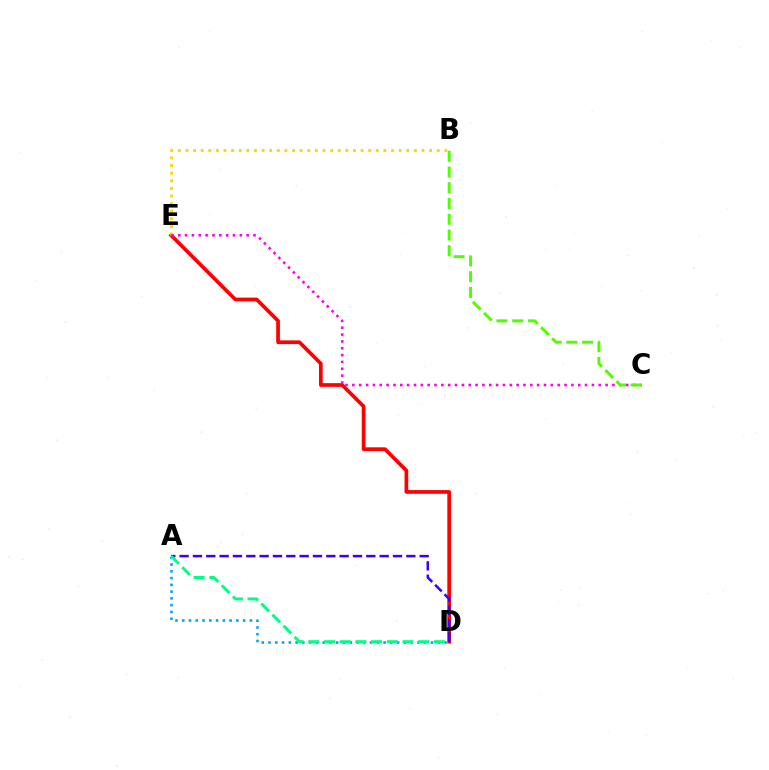{('D', 'E'): [{'color': '#ff0000', 'line_style': 'solid', 'thickness': 2.66}], ('A', 'D'): [{'color': '#009eff', 'line_style': 'dotted', 'thickness': 1.84}, {'color': '#3700ff', 'line_style': 'dashed', 'thickness': 1.81}, {'color': '#00ff86', 'line_style': 'dashed', 'thickness': 2.13}], ('B', 'E'): [{'color': '#ffd500', 'line_style': 'dotted', 'thickness': 2.07}], ('C', 'E'): [{'color': '#ff00ed', 'line_style': 'dotted', 'thickness': 1.86}], ('B', 'C'): [{'color': '#4fff00', 'line_style': 'dashed', 'thickness': 2.14}]}